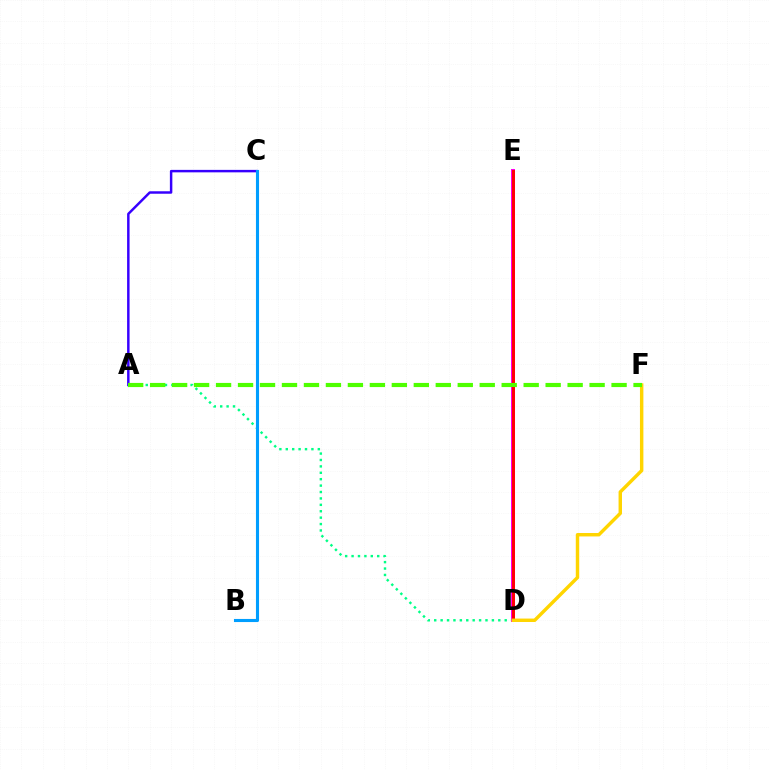{('A', 'D'): [{'color': '#00ff86', 'line_style': 'dotted', 'thickness': 1.74}], ('D', 'E'): [{'color': '#ff00ed', 'line_style': 'solid', 'thickness': 2.87}, {'color': '#ff0000', 'line_style': 'solid', 'thickness': 2.11}], ('D', 'F'): [{'color': '#ffd500', 'line_style': 'solid', 'thickness': 2.47}], ('A', 'C'): [{'color': '#3700ff', 'line_style': 'solid', 'thickness': 1.78}], ('A', 'F'): [{'color': '#4fff00', 'line_style': 'dashed', 'thickness': 2.99}], ('B', 'C'): [{'color': '#009eff', 'line_style': 'solid', 'thickness': 2.23}]}